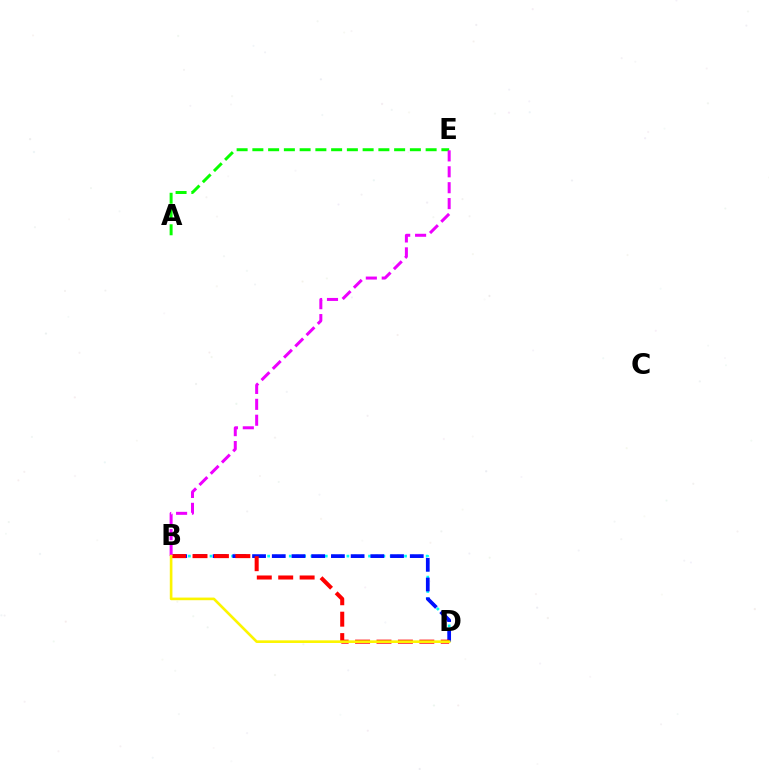{('B', 'D'): [{'color': '#00fff6', 'line_style': 'dotted', 'thickness': 1.96}, {'color': '#0010ff', 'line_style': 'dashed', 'thickness': 2.68}, {'color': '#ff0000', 'line_style': 'dashed', 'thickness': 2.91}, {'color': '#fcf500', 'line_style': 'solid', 'thickness': 1.9}], ('A', 'E'): [{'color': '#08ff00', 'line_style': 'dashed', 'thickness': 2.14}], ('B', 'E'): [{'color': '#ee00ff', 'line_style': 'dashed', 'thickness': 2.16}]}